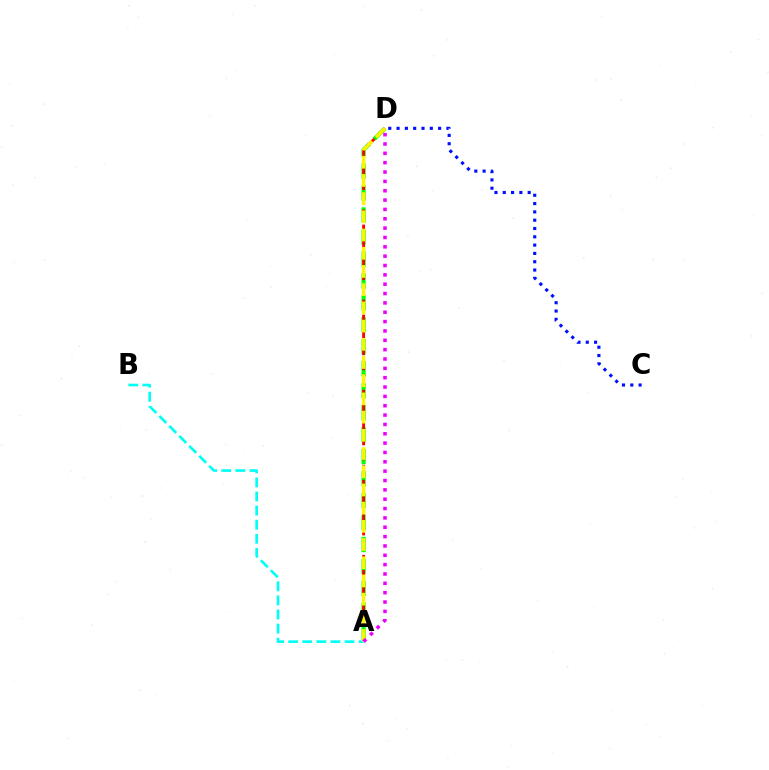{('A', 'D'): [{'color': '#08ff00', 'line_style': 'dashed', 'thickness': 2.98}, {'color': '#ff0000', 'line_style': 'dashed', 'thickness': 2.04}, {'color': '#fcf500', 'line_style': 'dashed', 'thickness': 2.47}, {'color': '#ee00ff', 'line_style': 'dotted', 'thickness': 2.54}], ('A', 'B'): [{'color': '#00fff6', 'line_style': 'dashed', 'thickness': 1.91}], ('C', 'D'): [{'color': '#0010ff', 'line_style': 'dotted', 'thickness': 2.26}]}